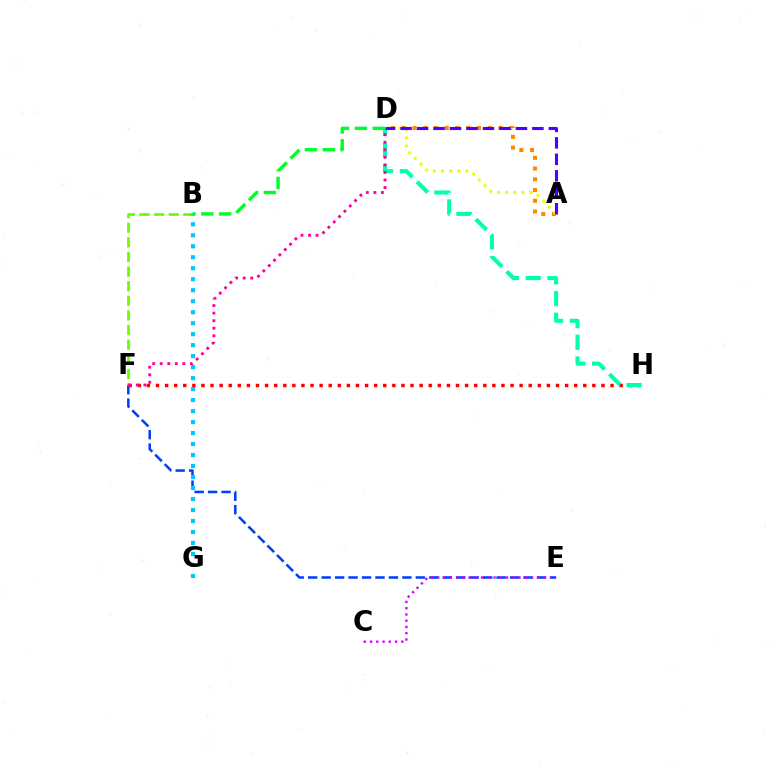{('E', 'F'): [{'color': '#003fff', 'line_style': 'dashed', 'thickness': 1.83}], ('B', 'F'): [{'color': '#66ff00', 'line_style': 'dashed', 'thickness': 1.99}], ('C', 'E'): [{'color': '#d600ff', 'line_style': 'dotted', 'thickness': 1.7}], ('B', 'G'): [{'color': '#00c7ff', 'line_style': 'dotted', 'thickness': 2.99}], ('F', 'H'): [{'color': '#ff0000', 'line_style': 'dotted', 'thickness': 2.47}], ('D', 'H'): [{'color': '#00ffaf', 'line_style': 'dashed', 'thickness': 2.95}], ('A', 'D'): [{'color': '#ff8800', 'line_style': 'dotted', 'thickness': 2.92}, {'color': '#eeff00', 'line_style': 'dotted', 'thickness': 2.21}, {'color': '#4f00ff', 'line_style': 'dashed', 'thickness': 2.24}], ('D', 'F'): [{'color': '#ff00a0', 'line_style': 'dotted', 'thickness': 2.05}], ('B', 'D'): [{'color': '#00ff27', 'line_style': 'dashed', 'thickness': 2.42}]}